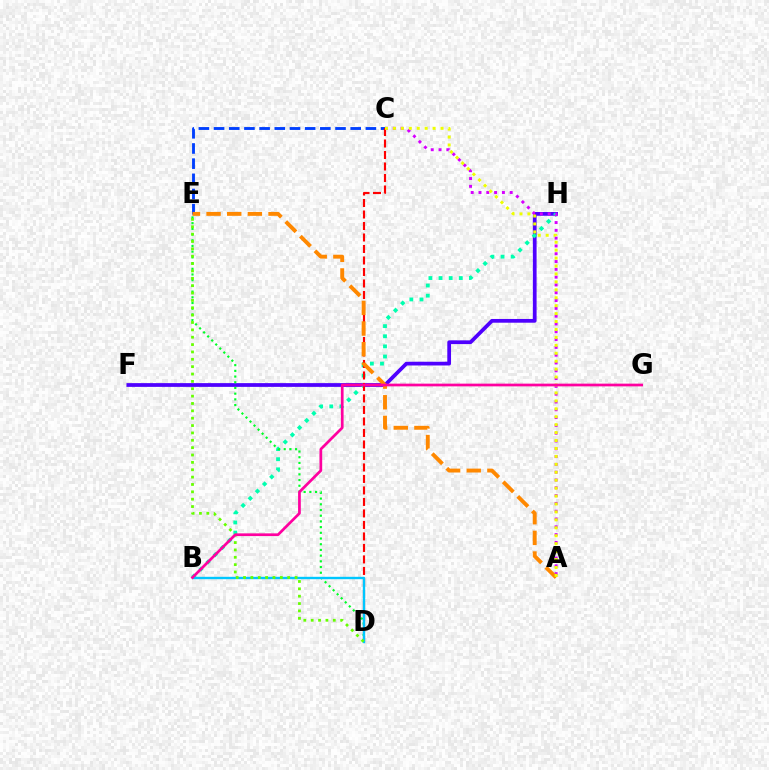{('F', 'H'): [{'color': '#4f00ff', 'line_style': 'solid', 'thickness': 2.69}], ('C', 'E'): [{'color': '#003fff', 'line_style': 'dashed', 'thickness': 2.06}], ('B', 'H'): [{'color': '#00ffaf', 'line_style': 'dotted', 'thickness': 2.75}], ('C', 'D'): [{'color': '#ff0000', 'line_style': 'dashed', 'thickness': 1.56}], ('A', 'C'): [{'color': '#d600ff', 'line_style': 'dotted', 'thickness': 2.12}, {'color': '#eeff00', 'line_style': 'dotted', 'thickness': 2.16}], ('A', 'E'): [{'color': '#ff8800', 'line_style': 'dashed', 'thickness': 2.8}], ('D', 'E'): [{'color': '#00ff27', 'line_style': 'dotted', 'thickness': 1.55}, {'color': '#66ff00', 'line_style': 'dotted', 'thickness': 2.0}], ('B', 'D'): [{'color': '#00c7ff', 'line_style': 'solid', 'thickness': 1.71}], ('B', 'G'): [{'color': '#ff00a0', 'line_style': 'solid', 'thickness': 1.96}]}